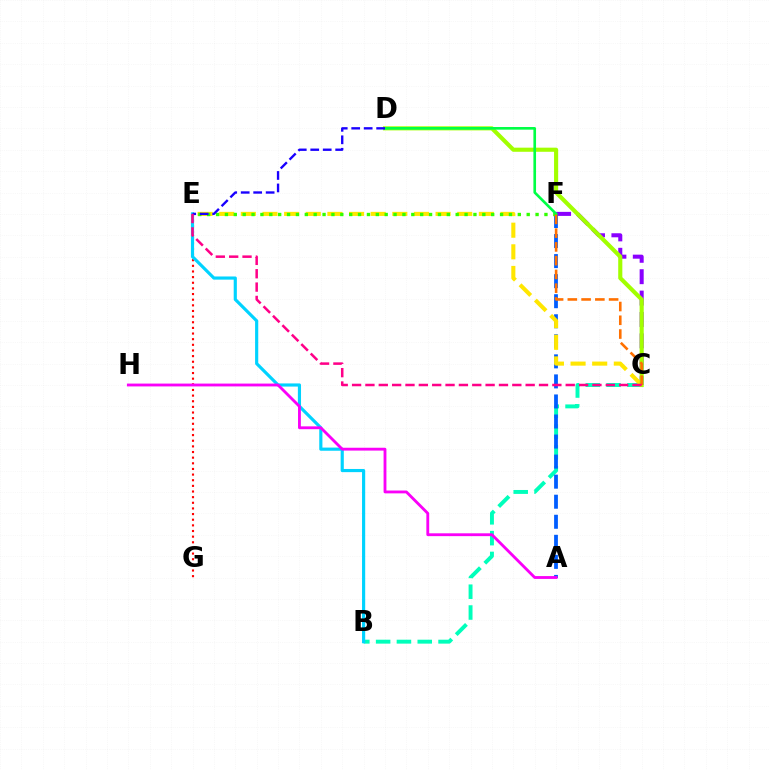{('C', 'F'): [{'color': '#8a00ff', 'line_style': 'dashed', 'thickness': 2.91}, {'color': '#ff7000', 'line_style': 'dashed', 'thickness': 1.87}], ('B', 'C'): [{'color': '#00ffbb', 'line_style': 'dashed', 'thickness': 2.83}], ('A', 'F'): [{'color': '#005dff', 'line_style': 'dashed', 'thickness': 2.72}], ('C', 'E'): [{'color': '#ffe600', 'line_style': 'dashed', 'thickness': 2.94}, {'color': '#ff0088', 'line_style': 'dashed', 'thickness': 1.81}], ('E', 'G'): [{'color': '#ff0000', 'line_style': 'dotted', 'thickness': 1.53}], ('E', 'F'): [{'color': '#31ff00', 'line_style': 'dotted', 'thickness': 2.41}], ('C', 'D'): [{'color': '#a2ff00', 'line_style': 'solid', 'thickness': 2.96}], ('D', 'F'): [{'color': '#00ff45', 'line_style': 'solid', 'thickness': 1.9}], ('B', 'E'): [{'color': '#00d3ff', 'line_style': 'solid', 'thickness': 2.27}], ('D', 'E'): [{'color': '#1900ff', 'line_style': 'dashed', 'thickness': 1.69}], ('A', 'H'): [{'color': '#fa00f9', 'line_style': 'solid', 'thickness': 2.04}]}